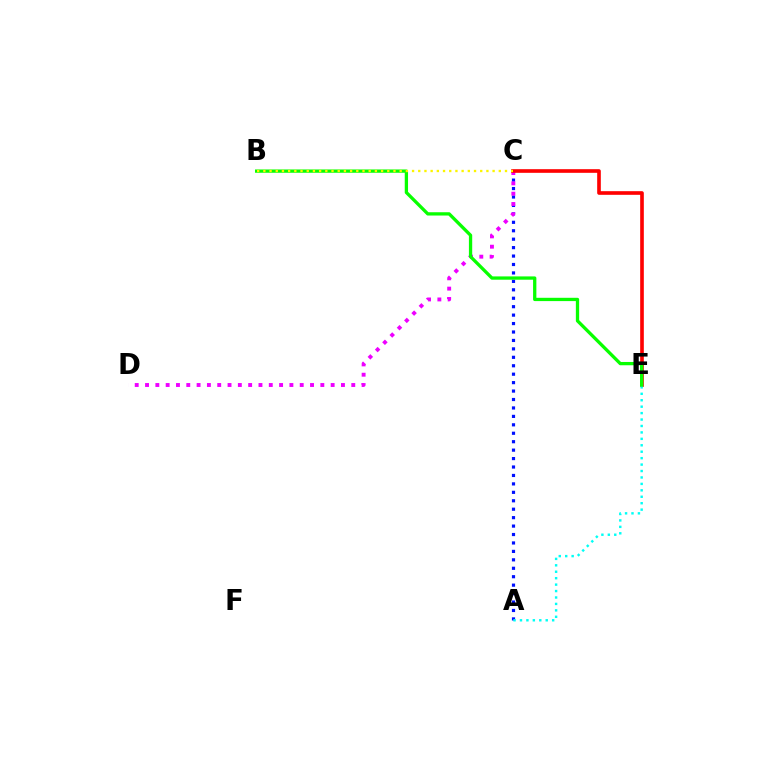{('A', 'C'): [{'color': '#0010ff', 'line_style': 'dotted', 'thickness': 2.29}], ('C', 'D'): [{'color': '#ee00ff', 'line_style': 'dotted', 'thickness': 2.8}], ('C', 'E'): [{'color': '#ff0000', 'line_style': 'solid', 'thickness': 2.62}], ('A', 'E'): [{'color': '#00fff6', 'line_style': 'dotted', 'thickness': 1.75}], ('B', 'E'): [{'color': '#08ff00', 'line_style': 'solid', 'thickness': 2.37}], ('B', 'C'): [{'color': '#fcf500', 'line_style': 'dotted', 'thickness': 1.68}]}